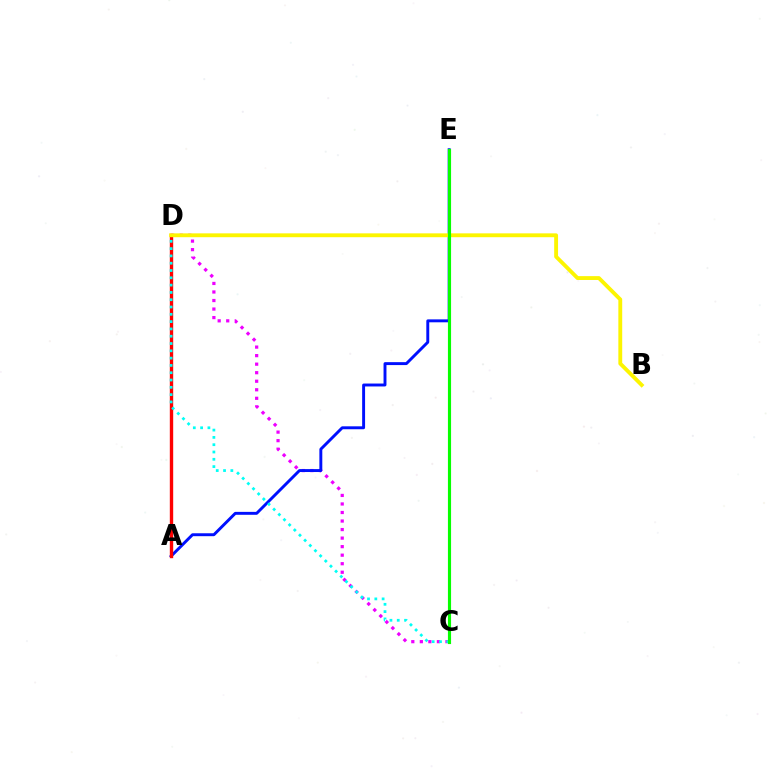{('C', 'D'): [{'color': '#ee00ff', 'line_style': 'dotted', 'thickness': 2.32}, {'color': '#00fff6', 'line_style': 'dotted', 'thickness': 1.98}], ('A', 'E'): [{'color': '#0010ff', 'line_style': 'solid', 'thickness': 2.11}], ('A', 'D'): [{'color': '#ff0000', 'line_style': 'solid', 'thickness': 2.43}], ('B', 'D'): [{'color': '#fcf500', 'line_style': 'solid', 'thickness': 2.77}], ('C', 'E'): [{'color': '#08ff00', 'line_style': 'solid', 'thickness': 2.26}]}